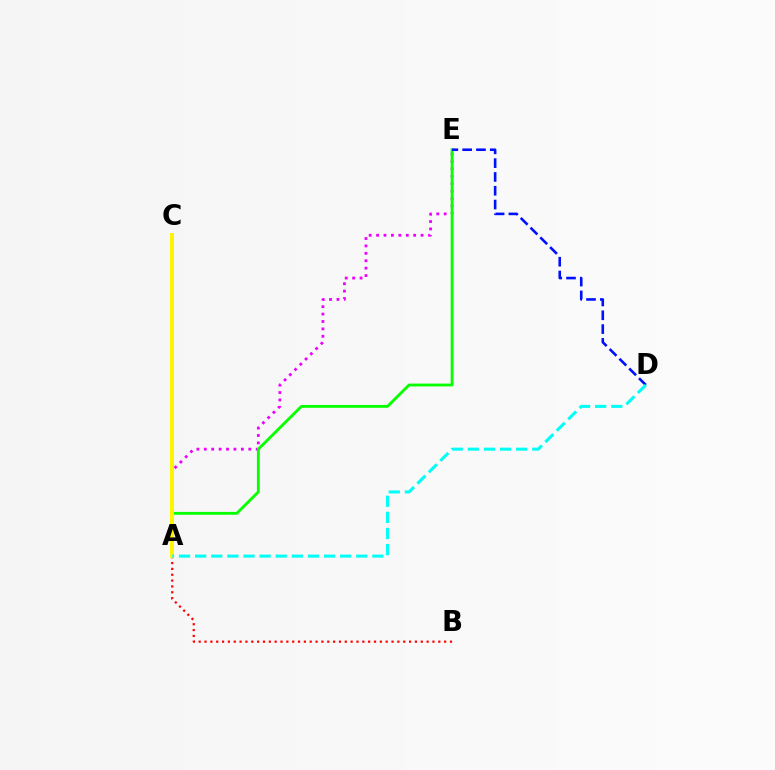{('A', 'E'): [{'color': '#ee00ff', 'line_style': 'dotted', 'thickness': 2.01}, {'color': '#08ff00', 'line_style': 'solid', 'thickness': 2.05}], ('D', 'E'): [{'color': '#0010ff', 'line_style': 'dashed', 'thickness': 1.88}], ('A', 'B'): [{'color': '#ff0000', 'line_style': 'dotted', 'thickness': 1.59}], ('A', 'C'): [{'color': '#fcf500', 'line_style': 'solid', 'thickness': 2.88}], ('A', 'D'): [{'color': '#00fff6', 'line_style': 'dashed', 'thickness': 2.19}]}